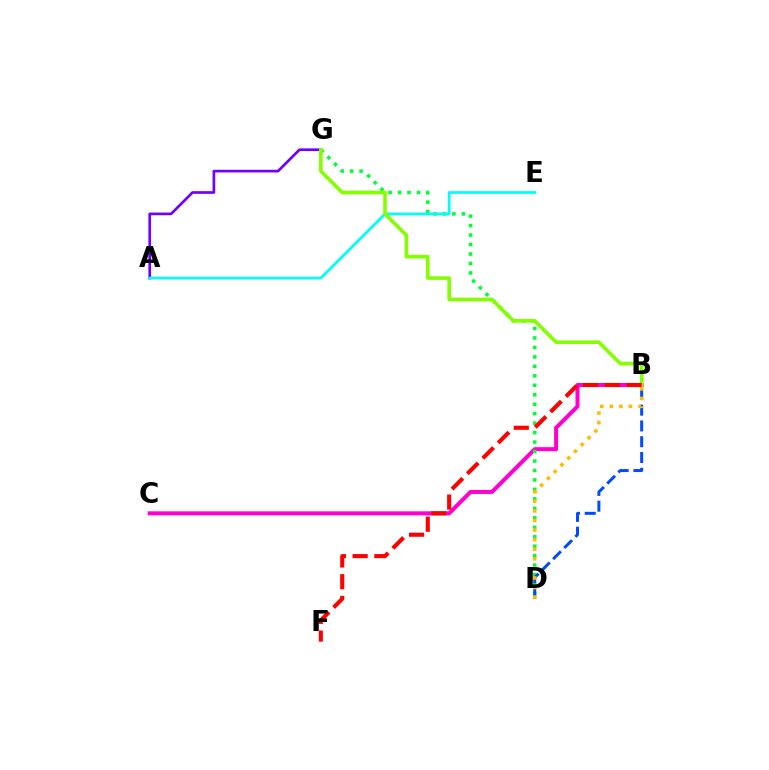{('B', 'C'): [{'color': '#ff00cf', 'line_style': 'solid', 'thickness': 2.89}], ('A', 'G'): [{'color': '#7200ff', 'line_style': 'solid', 'thickness': 1.94}], ('D', 'G'): [{'color': '#00ff39', 'line_style': 'dotted', 'thickness': 2.57}], ('A', 'E'): [{'color': '#00fff6', 'line_style': 'solid', 'thickness': 1.96}], ('B', 'G'): [{'color': '#84ff00', 'line_style': 'solid', 'thickness': 2.61}], ('B', 'D'): [{'color': '#004bff', 'line_style': 'dashed', 'thickness': 2.14}, {'color': '#ffbd00', 'line_style': 'dotted', 'thickness': 2.6}], ('B', 'F'): [{'color': '#ff0000', 'line_style': 'dashed', 'thickness': 2.96}]}